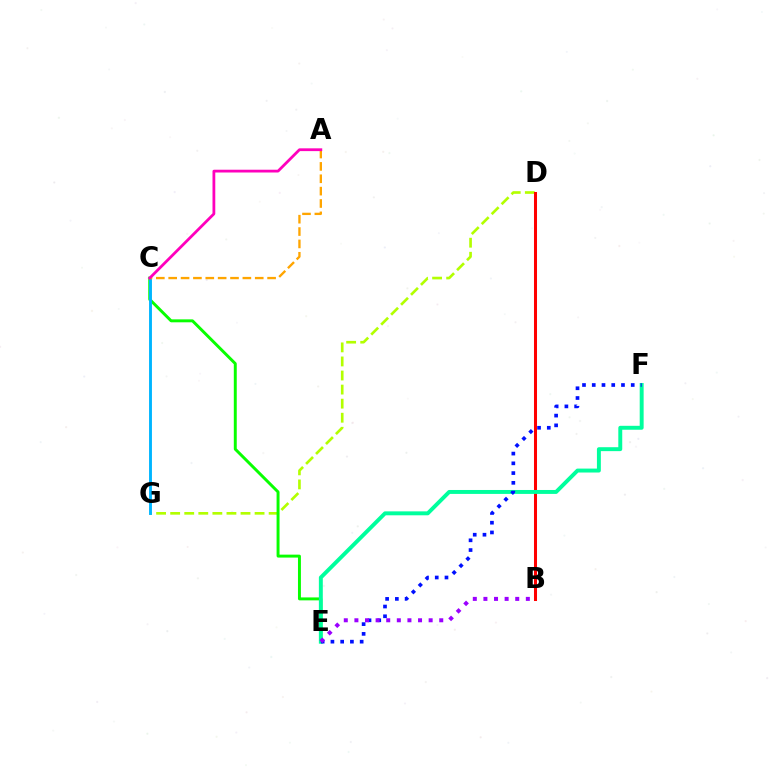{('D', 'G'): [{'color': '#b3ff00', 'line_style': 'dashed', 'thickness': 1.91}], ('C', 'E'): [{'color': '#08ff00', 'line_style': 'solid', 'thickness': 2.12}], ('B', 'D'): [{'color': '#ff0000', 'line_style': 'solid', 'thickness': 2.18}], ('E', 'F'): [{'color': '#00ff9d', 'line_style': 'solid', 'thickness': 2.83}, {'color': '#0010ff', 'line_style': 'dotted', 'thickness': 2.65}], ('C', 'G'): [{'color': '#00b5ff', 'line_style': 'solid', 'thickness': 2.08}], ('B', 'E'): [{'color': '#9b00ff', 'line_style': 'dotted', 'thickness': 2.88}], ('A', 'C'): [{'color': '#ffa500', 'line_style': 'dashed', 'thickness': 1.68}, {'color': '#ff00bd', 'line_style': 'solid', 'thickness': 2.0}]}